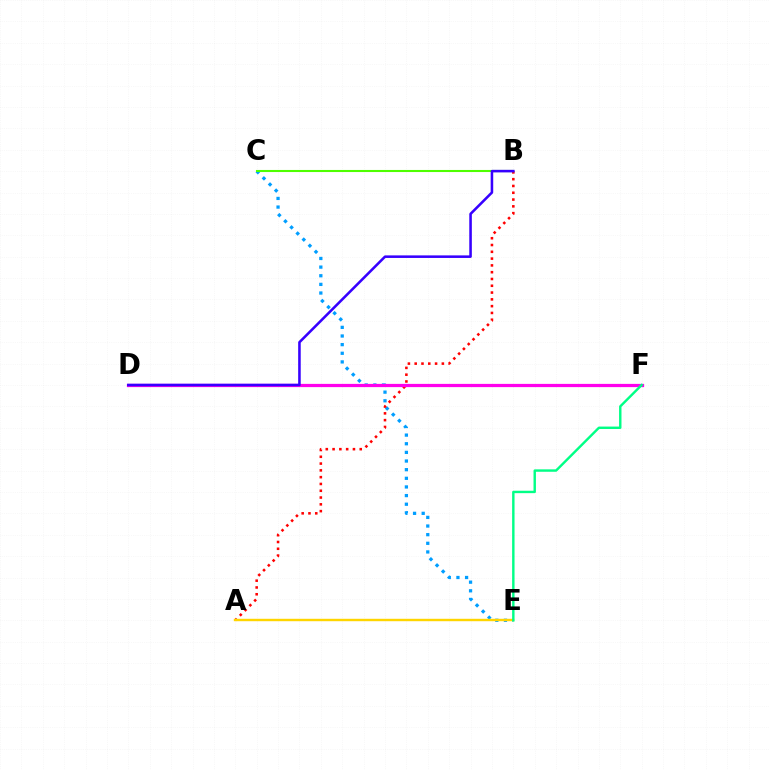{('C', 'E'): [{'color': '#009eff', 'line_style': 'dotted', 'thickness': 2.35}], ('A', 'B'): [{'color': '#ff0000', 'line_style': 'dotted', 'thickness': 1.85}], ('D', 'F'): [{'color': '#ff00ed', 'line_style': 'solid', 'thickness': 2.33}], ('A', 'E'): [{'color': '#ffd500', 'line_style': 'solid', 'thickness': 1.75}], ('E', 'F'): [{'color': '#00ff86', 'line_style': 'solid', 'thickness': 1.74}], ('B', 'C'): [{'color': '#4fff00', 'line_style': 'solid', 'thickness': 1.5}], ('B', 'D'): [{'color': '#3700ff', 'line_style': 'solid', 'thickness': 1.84}]}